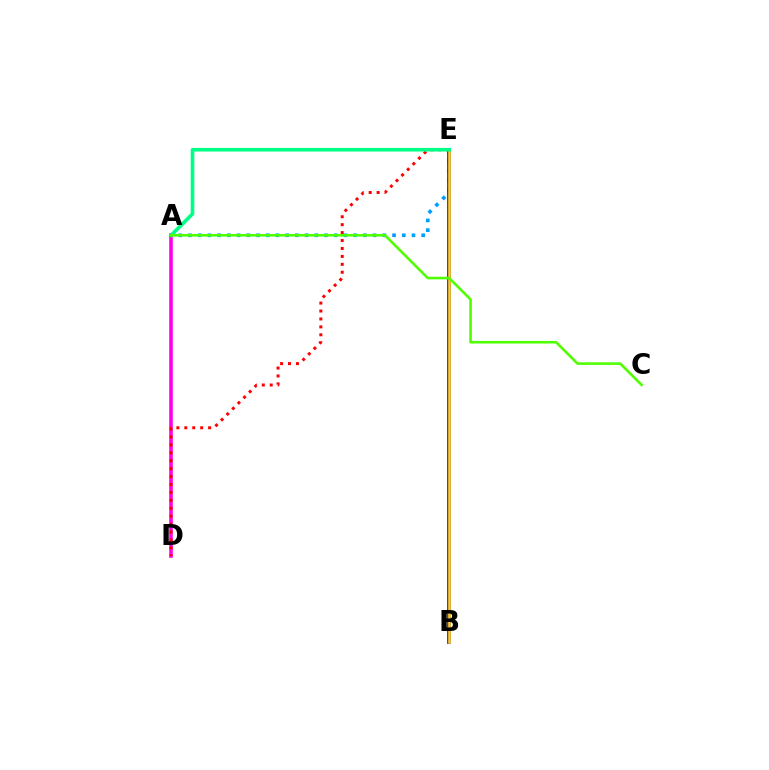{('A', 'D'): [{'color': '#ff00ed', 'line_style': 'solid', 'thickness': 2.58}], ('A', 'E'): [{'color': '#009eff', 'line_style': 'dotted', 'thickness': 2.64}, {'color': '#00ff86', 'line_style': 'solid', 'thickness': 2.61}], ('B', 'E'): [{'color': '#3700ff', 'line_style': 'solid', 'thickness': 2.66}, {'color': '#ffd500', 'line_style': 'solid', 'thickness': 1.86}], ('D', 'E'): [{'color': '#ff0000', 'line_style': 'dotted', 'thickness': 2.16}], ('A', 'C'): [{'color': '#4fff00', 'line_style': 'solid', 'thickness': 1.86}]}